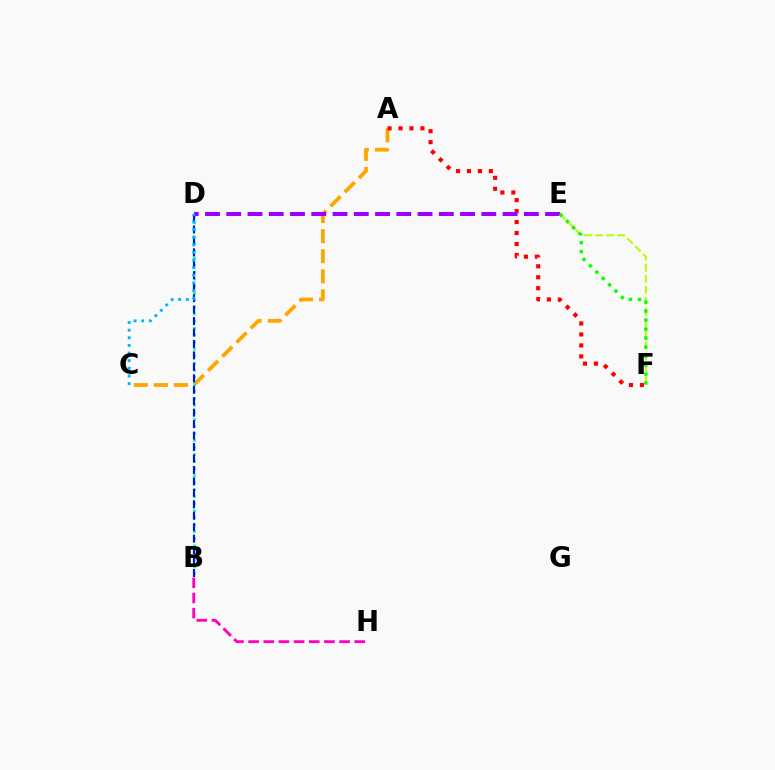{('A', 'C'): [{'color': '#ffa500', 'line_style': 'dashed', 'thickness': 2.72}], ('A', 'F'): [{'color': '#ff0000', 'line_style': 'dotted', 'thickness': 2.98}], ('B', 'D'): [{'color': '#00ff9d', 'line_style': 'dotted', 'thickness': 1.91}, {'color': '#0010ff', 'line_style': 'dashed', 'thickness': 1.56}], ('E', 'F'): [{'color': '#b3ff00', 'line_style': 'dashed', 'thickness': 1.51}, {'color': '#08ff00', 'line_style': 'dotted', 'thickness': 2.44}], ('D', 'E'): [{'color': '#9b00ff', 'line_style': 'dashed', 'thickness': 2.89}], ('B', 'H'): [{'color': '#ff00bd', 'line_style': 'dashed', 'thickness': 2.06}], ('C', 'D'): [{'color': '#00b5ff', 'line_style': 'dotted', 'thickness': 2.07}]}